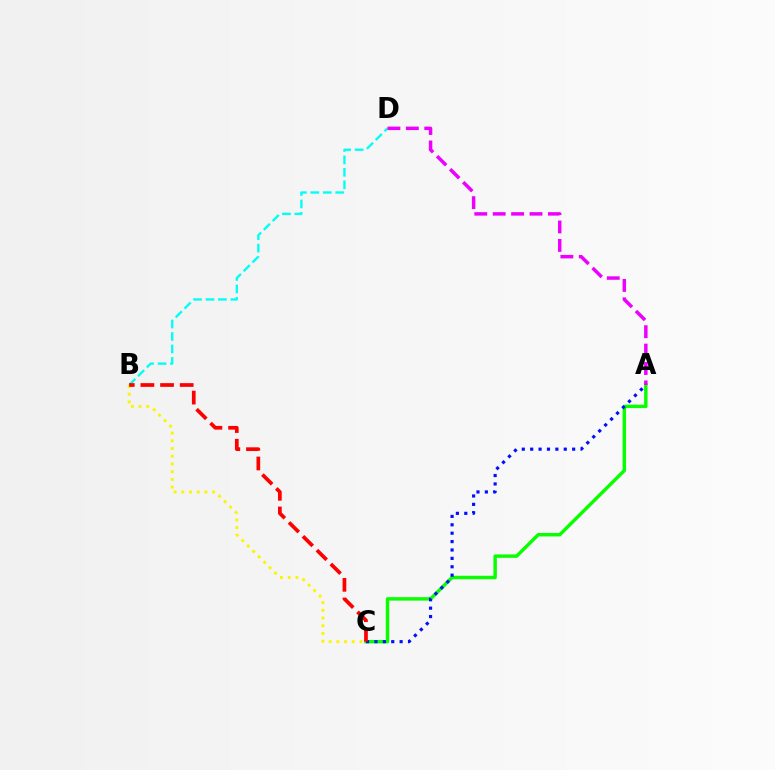{('B', 'D'): [{'color': '#00fff6', 'line_style': 'dashed', 'thickness': 1.69}], ('A', 'C'): [{'color': '#08ff00', 'line_style': 'solid', 'thickness': 2.47}, {'color': '#0010ff', 'line_style': 'dotted', 'thickness': 2.28}], ('B', 'C'): [{'color': '#fcf500', 'line_style': 'dotted', 'thickness': 2.1}, {'color': '#ff0000', 'line_style': 'dashed', 'thickness': 2.67}], ('A', 'D'): [{'color': '#ee00ff', 'line_style': 'dashed', 'thickness': 2.5}]}